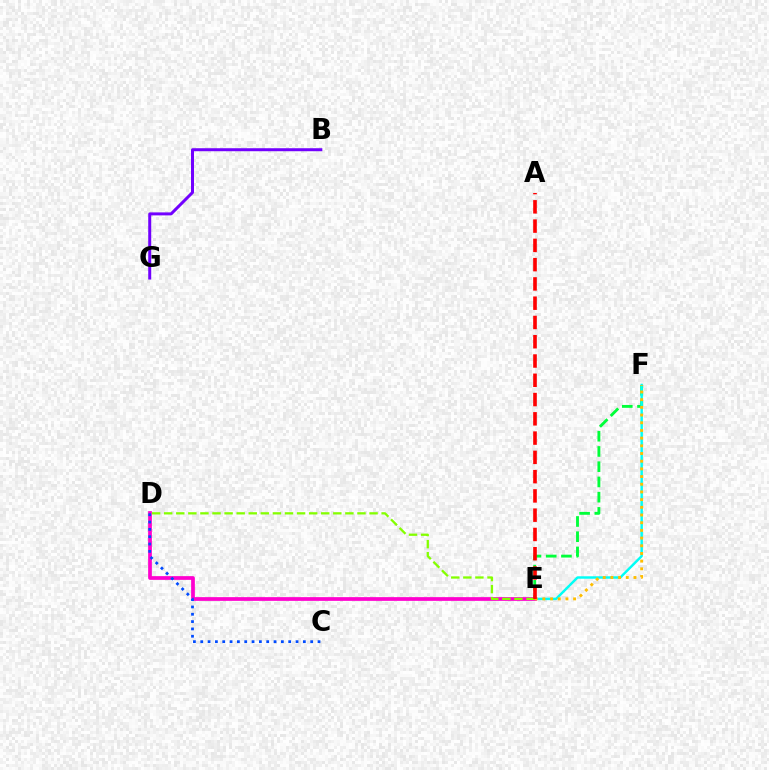{('B', 'G'): [{'color': '#7200ff', 'line_style': 'solid', 'thickness': 2.15}], ('E', 'F'): [{'color': '#00ff39', 'line_style': 'dashed', 'thickness': 2.07}, {'color': '#00fff6', 'line_style': 'solid', 'thickness': 1.77}, {'color': '#ffbd00', 'line_style': 'dotted', 'thickness': 2.09}], ('D', 'E'): [{'color': '#ff00cf', 'line_style': 'solid', 'thickness': 2.67}, {'color': '#84ff00', 'line_style': 'dashed', 'thickness': 1.64}], ('C', 'D'): [{'color': '#004bff', 'line_style': 'dotted', 'thickness': 1.99}], ('A', 'E'): [{'color': '#ff0000', 'line_style': 'dashed', 'thickness': 2.62}]}